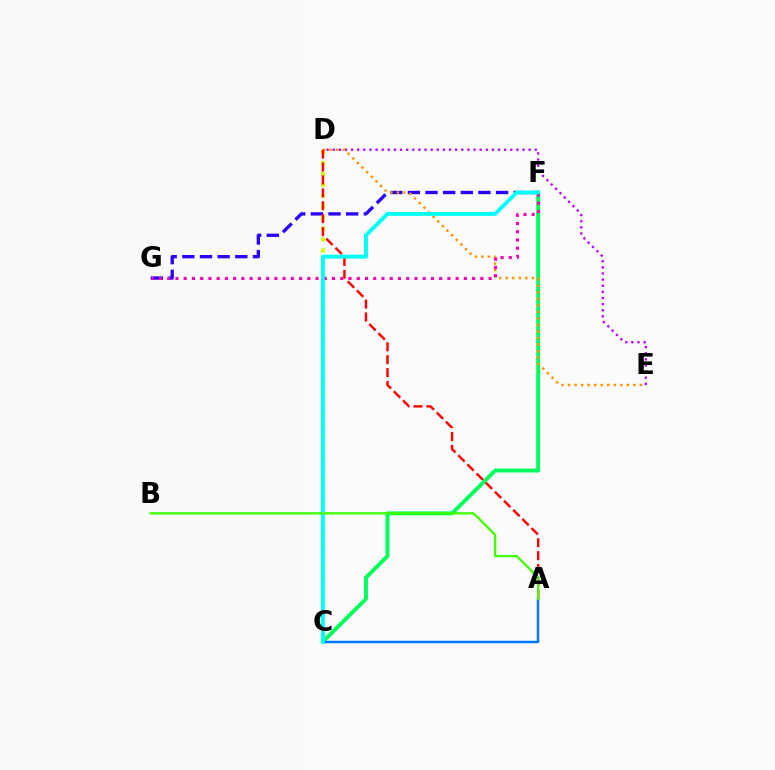{('F', 'G'): [{'color': '#2500ff', 'line_style': 'dashed', 'thickness': 2.4}, {'color': '#ff00ac', 'line_style': 'dotted', 'thickness': 2.24}], ('C', 'D'): [{'color': '#d1ff00', 'line_style': 'dotted', 'thickness': 2.97}], ('D', 'E'): [{'color': '#b900ff', 'line_style': 'dotted', 'thickness': 1.66}, {'color': '#ff9400', 'line_style': 'dotted', 'thickness': 1.77}], ('C', 'F'): [{'color': '#00ff5c', 'line_style': 'solid', 'thickness': 2.82}, {'color': '#00fff6', 'line_style': 'solid', 'thickness': 2.81}], ('A', 'C'): [{'color': '#0074ff', 'line_style': 'solid', 'thickness': 1.77}], ('A', 'D'): [{'color': '#ff0000', 'line_style': 'dashed', 'thickness': 1.75}], ('A', 'B'): [{'color': '#3dff00', 'line_style': 'solid', 'thickness': 1.65}]}